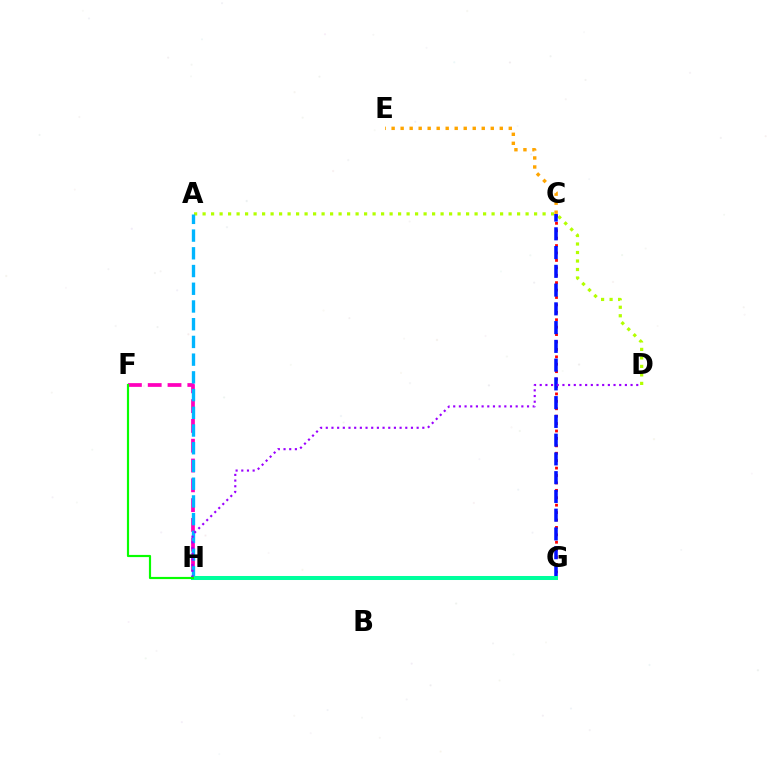{('F', 'H'): [{'color': '#ff00bd', 'line_style': 'dashed', 'thickness': 2.69}, {'color': '#08ff00', 'line_style': 'solid', 'thickness': 1.57}], ('A', 'D'): [{'color': '#b3ff00', 'line_style': 'dotted', 'thickness': 2.31}], ('A', 'H'): [{'color': '#00b5ff', 'line_style': 'dashed', 'thickness': 2.41}], ('C', 'G'): [{'color': '#ff0000', 'line_style': 'dotted', 'thickness': 2.02}, {'color': '#0010ff', 'line_style': 'dashed', 'thickness': 2.55}], ('C', 'E'): [{'color': '#ffa500', 'line_style': 'dotted', 'thickness': 2.45}], ('G', 'H'): [{'color': '#00ff9d', 'line_style': 'solid', 'thickness': 2.89}], ('D', 'H'): [{'color': '#9b00ff', 'line_style': 'dotted', 'thickness': 1.54}]}